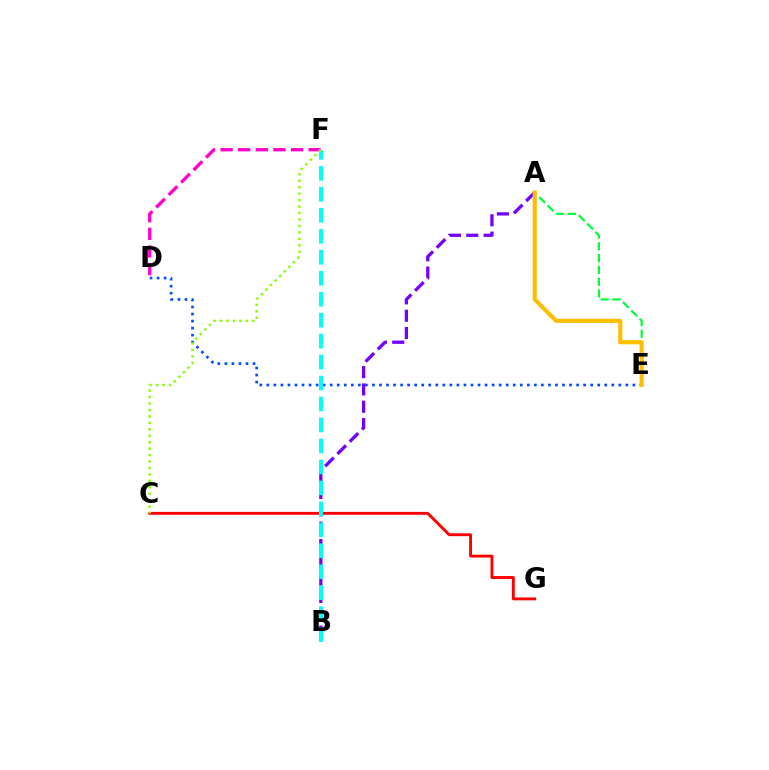{('D', 'E'): [{'color': '#004bff', 'line_style': 'dotted', 'thickness': 1.91}], ('A', 'B'): [{'color': '#7200ff', 'line_style': 'dashed', 'thickness': 2.35}], ('A', 'E'): [{'color': '#00ff39', 'line_style': 'dashed', 'thickness': 1.6}, {'color': '#ffbd00', 'line_style': 'solid', 'thickness': 2.97}], ('D', 'F'): [{'color': '#ff00cf', 'line_style': 'dashed', 'thickness': 2.39}], ('C', 'G'): [{'color': '#ff0000', 'line_style': 'solid', 'thickness': 2.07}], ('B', 'F'): [{'color': '#00fff6', 'line_style': 'dashed', 'thickness': 2.85}], ('C', 'F'): [{'color': '#84ff00', 'line_style': 'dotted', 'thickness': 1.75}]}